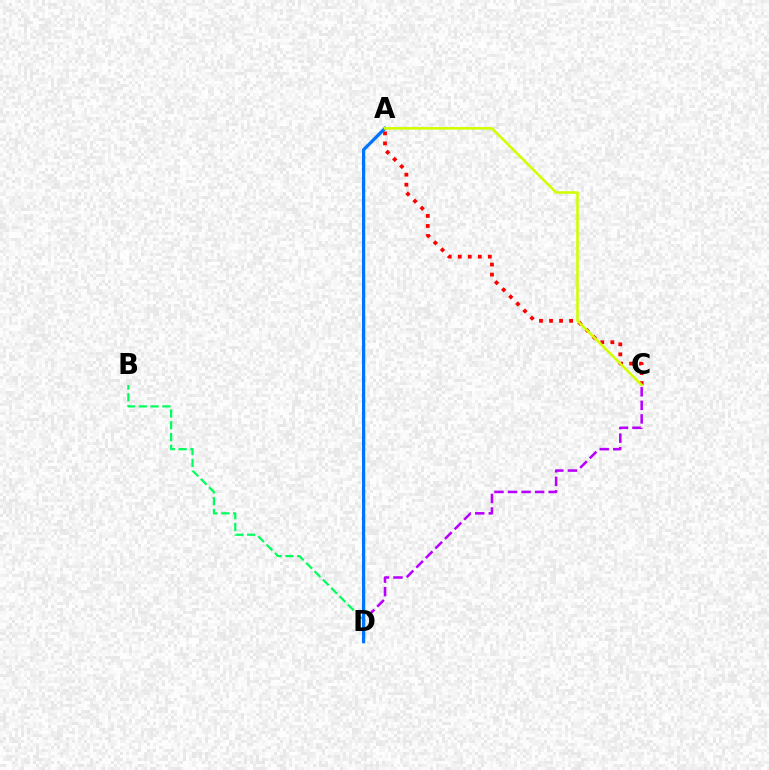{('A', 'C'): [{'color': '#ff0000', 'line_style': 'dotted', 'thickness': 2.72}, {'color': '#d1ff00', 'line_style': 'solid', 'thickness': 1.87}], ('C', 'D'): [{'color': '#b900ff', 'line_style': 'dashed', 'thickness': 1.84}], ('B', 'D'): [{'color': '#00ff5c', 'line_style': 'dashed', 'thickness': 1.6}], ('A', 'D'): [{'color': '#0074ff', 'line_style': 'solid', 'thickness': 2.35}]}